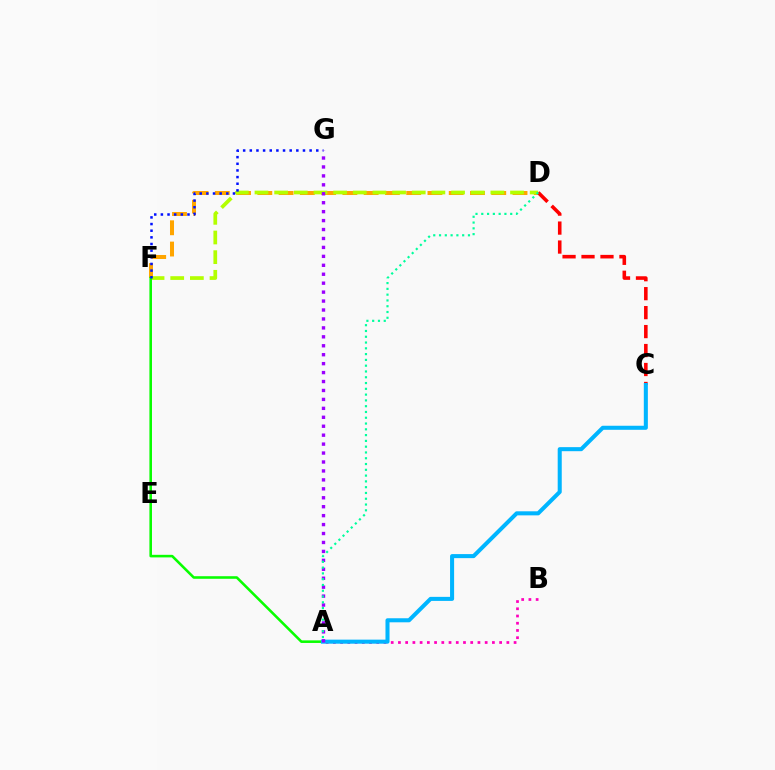{('A', 'B'): [{'color': '#ff00bd', 'line_style': 'dotted', 'thickness': 1.96}], ('D', 'F'): [{'color': '#ffa500', 'line_style': 'dashed', 'thickness': 2.89}, {'color': '#b3ff00', 'line_style': 'dashed', 'thickness': 2.67}], ('A', 'F'): [{'color': '#08ff00', 'line_style': 'solid', 'thickness': 1.85}], ('F', 'G'): [{'color': '#0010ff', 'line_style': 'dotted', 'thickness': 1.81}], ('C', 'D'): [{'color': '#ff0000', 'line_style': 'dashed', 'thickness': 2.58}], ('A', 'C'): [{'color': '#00b5ff', 'line_style': 'solid', 'thickness': 2.91}], ('A', 'G'): [{'color': '#9b00ff', 'line_style': 'dotted', 'thickness': 2.43}], ('A', 'D'): [{'color': '#00ff9d', 'line_style': 'dotted', 'thickness': 1.57}]}